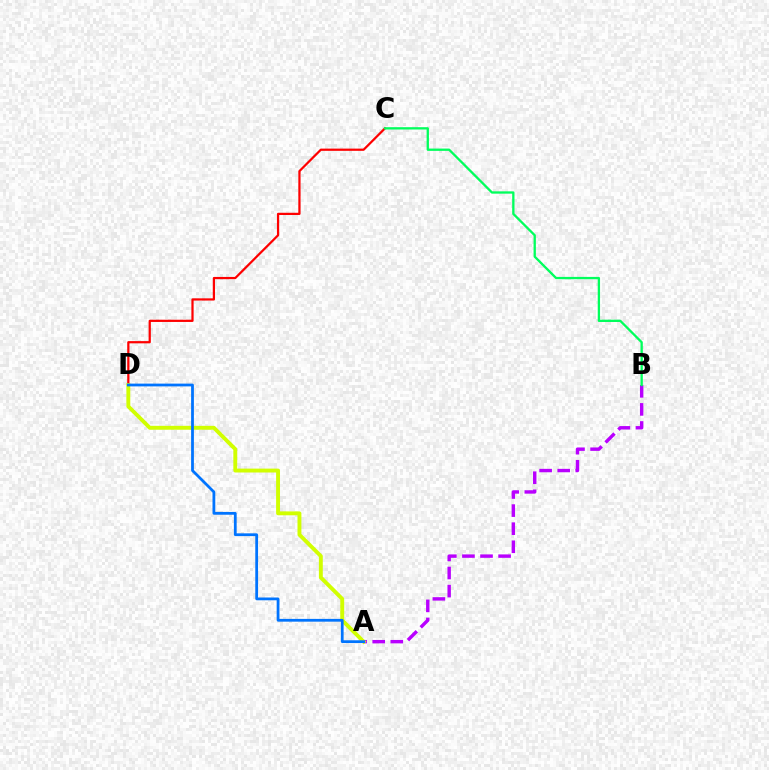{('C', 'D'): [{'color': '#ff0000', 'line_style': 'solid', 'thickness': 1.61}], ('A', 'B'): [{'color': '#b900ff', 'line_style': 'dashed', 'thickness': 2.46}], ('A', 'D'): [{'color': '#d1ff00', 'line_style': 'solid', 'thickness': 2.8}, {'color': '#0074ff', 'line_style': 'solid', 'thickness': 2.0}], ('B', 'C'): [{'color': '#00ff5c', 'line_style': 'solid', 'thickness': 1.66}]}